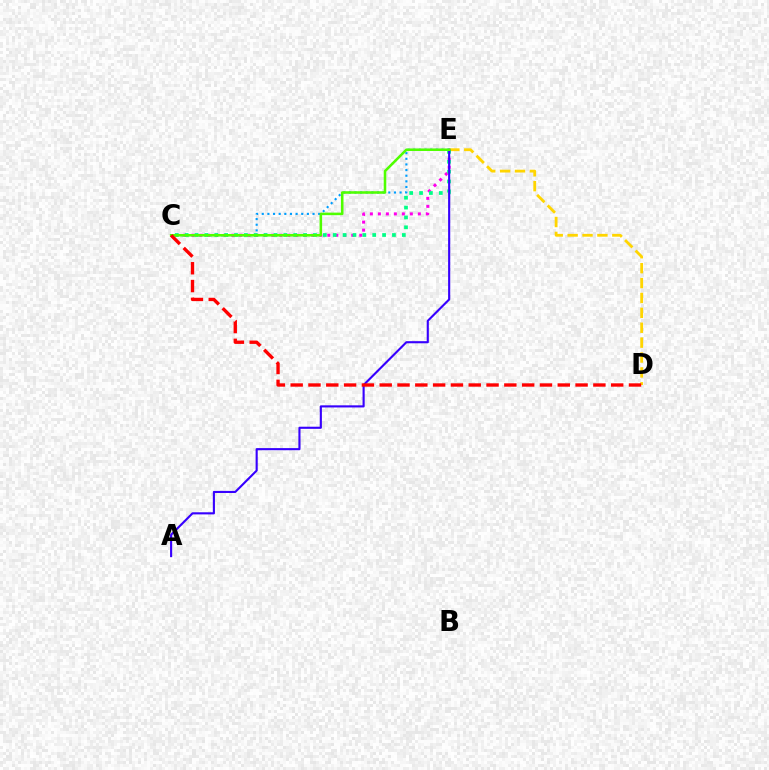{('C', 'E'): [{'color': '#009eff', 'line_style': 'dotted', 'thickness': 1.53}, {'color': '#ff00ed', 'line_style': 'dotted', 'thickness': 2.17}, {'color': '#00ff86', 'line_style': 'dotted', 'thickness': 2.68}, {'color': '#4fff00', 'line_style': 'solid', 'thickness': 1.84}], ('D', 'E'): [{'color': '#ffd500', 'line_style': 'dashed', 'thickness': 2.02}], ('A', 'E'): [{'color': '#3700ff', 'line_style': 'solid', 'thickness': 1.53}], ('C', 'D'): [{'color': '#ff0000', 'line_style': 'dashed', 'thickness': 2.42}]}